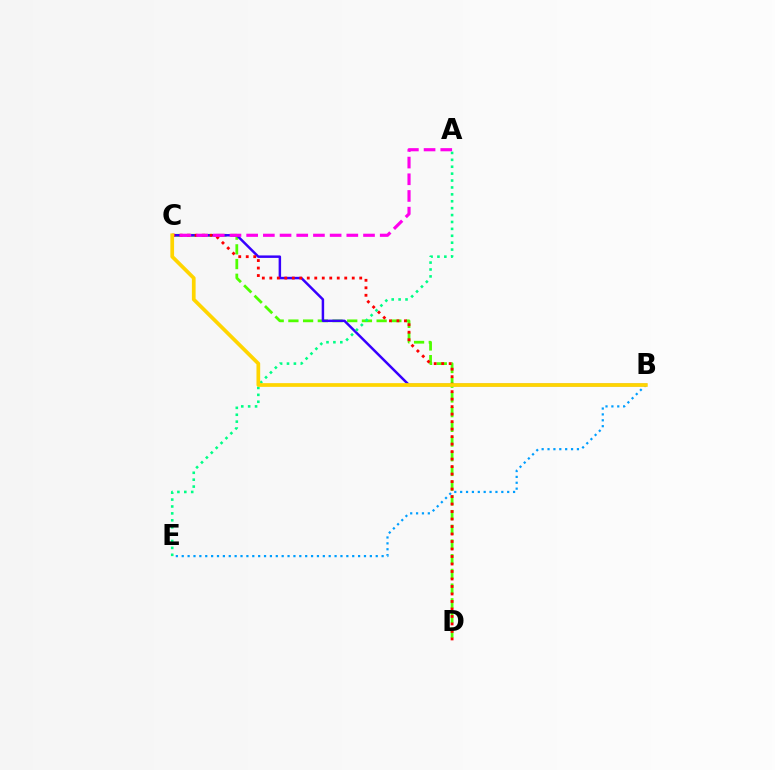{('B', 'E'): [{'color': '#009eff', 'line_style': 'dotted', 'thickness': 1.6}], ('C', 'D'): [{'color': '#4fff00', 'line_style': 'dashed', 'thickness': 2.0}, {'color': '#ff0000', 'line_style': 'dotted', 'thickness': 2.04}], ('B', 'C'): [{'color': '#3700ff', 'line_style': 'solid', 'thickness': 1.79}, {'color': '#ffd500', 'line_style': 'solid', 'thickness': 2.68}], ('A', 'E'): [{'color': '#00ff86', 'line_style': 'dotted', 'thickness': 1.88}], ('A', 'C'): [{'color': '#ff00ed', 'line_style': 'dashed', 'thickness': 2.27}]}